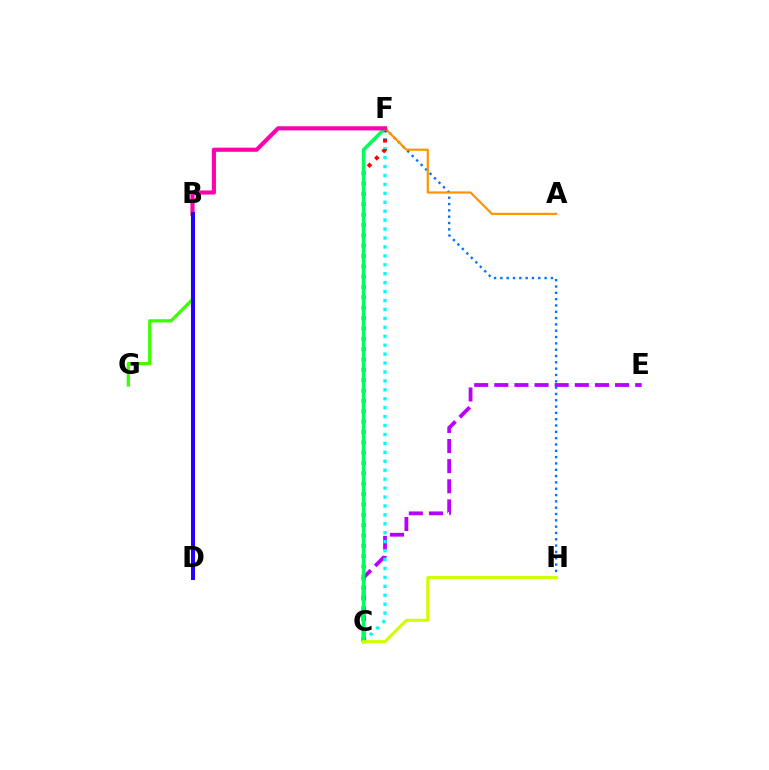{('C', 'E'): [{'color': '#b900ff', 'line_style': 'dashed', 'thickness': 2.73}], ('C', 'F'): [{'color': '#00fff6', 'line_style': 'dotted', 'thickness': 2.43}, {'color': '#ff0000', 'line_style': 'dotted', 'thickness': 2.81}, {'color': '#00ff5c', 'line_style': 'solid', 'thickness': 2.54}], ('F', 'H'): [{'color': '#0074ff', 'line_style': 'dotted', 'thickness': 1.72}], ('A', 'F'): [{'color': '#ff9400', 'line_style': 'solid', 'thickness': 1.59}], ('C', 'H'): [{'color': '#d1ff00', 'line_style': 'solid', 'thickness': 2.22}], ('B', 'F'): [{'color': '#ff00ac', 'line_style': 'solid', 'thickness': 2.97}], ('B', 'G'): [{'color': '#3dff00', 'line_style': 'solid', 'thickness': 2.35}], ('B', 'D'): [{'color': '#2500ff', 'line_style': 'solid', 'thickness': 2.89}]}